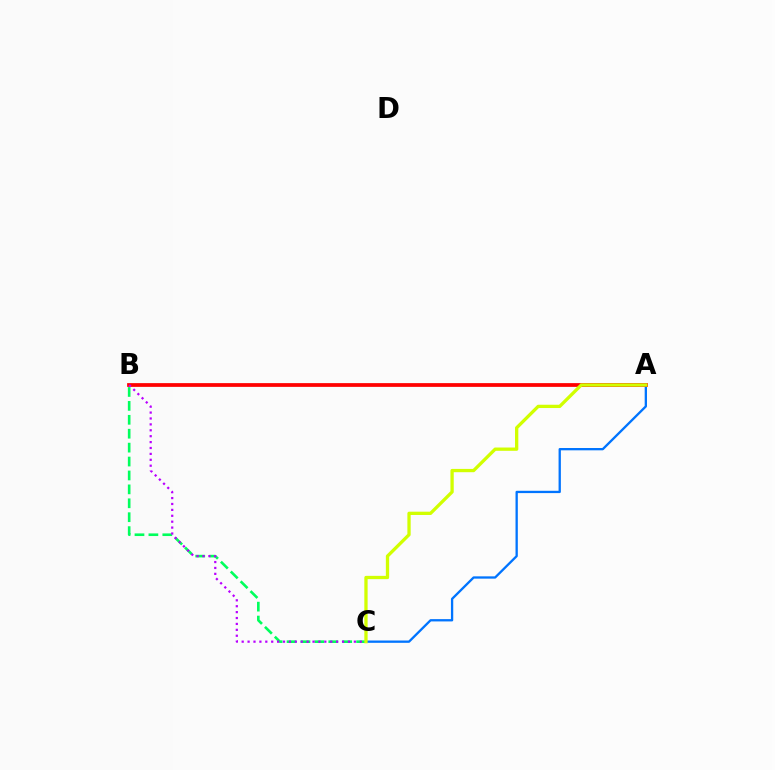{('B', 'C'): [{'color': '#00ff5c', 'line_style': 'dashed', 'thickness': 1.89}, {'color': '#b900ff', 'line_style': 'dotted', 'thickness': 1.6}], ('A', 'C'): [{'color': '#0074ff', 'line_style': 'solid', 'thickness': 1.66}, {'color': '#d1ff00', 'line_style': 'solid', 'thickness': 2.37}], ('A', 'B'): [{'color': '#ff0000', 'line_style': 'solid', 'thickness': 2.7}]}